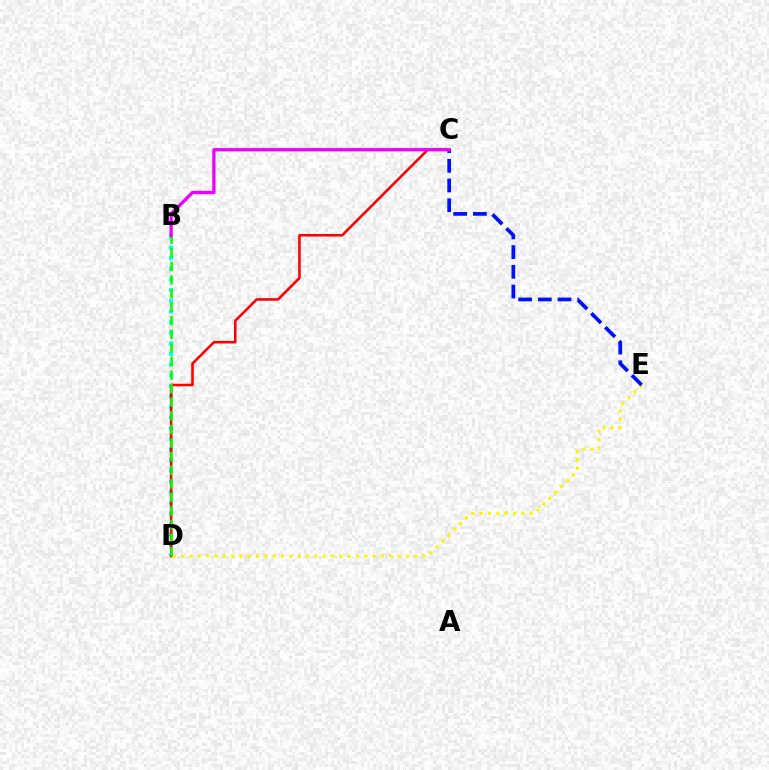{('B', 'D'): [{'color': '#00fff6', 'line_style': 'dotted', 'thickness': 2.89}, {'color': '#08ff00', 'line_style': 'dashed', 'thickness': 1.85}], ('C', 'D'): [{'color': '#ff0000', 'line_style': 'solid', 'thickness': 1.84}], ('D', 'E'): [{'color': '#fcf500', 'line_style': 'dotted', 'thickness': 2.26}], ('C', 'E'): [{'color': '#0010ff', 'line_style': 'dashed', 'thickness': 2.68}], ('B', 'C'): [{'color': '#ee00ff', 'line_style': 'solid', 'thickness': 2.36}]}